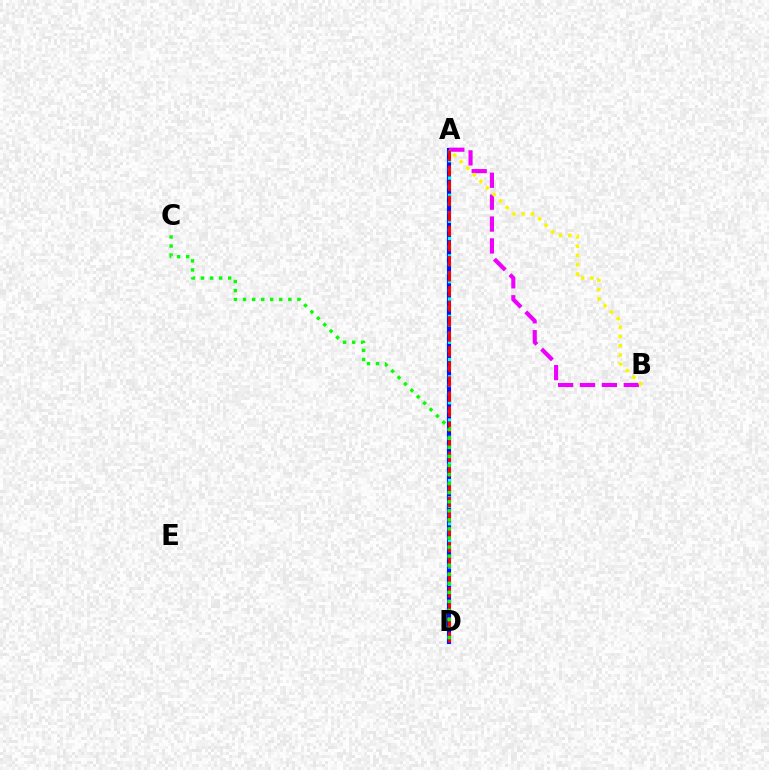{('A', 'D'): [{'color': '#0010ff', 'line_style': 'solid', 'thickness': 2.96}, {'color': '#00fff6', 'line_style': 'dotted', 'thickness': 2.35}, {'color': '#ff0000', 'line_style': 'dashed', 'thickness': 2.05}], ('A', 'B'): [{'color': '#ee00ff', 'line_style': 'dashed', 'thickness': 2.97}, {'color': '#fcf500', 'line_style': 'dotted', 'thickness': 2.52}], ('C', 'D'): [{'color': '#08ff00', 'line_style': 'dotted', 'thickness': 2.46}]}